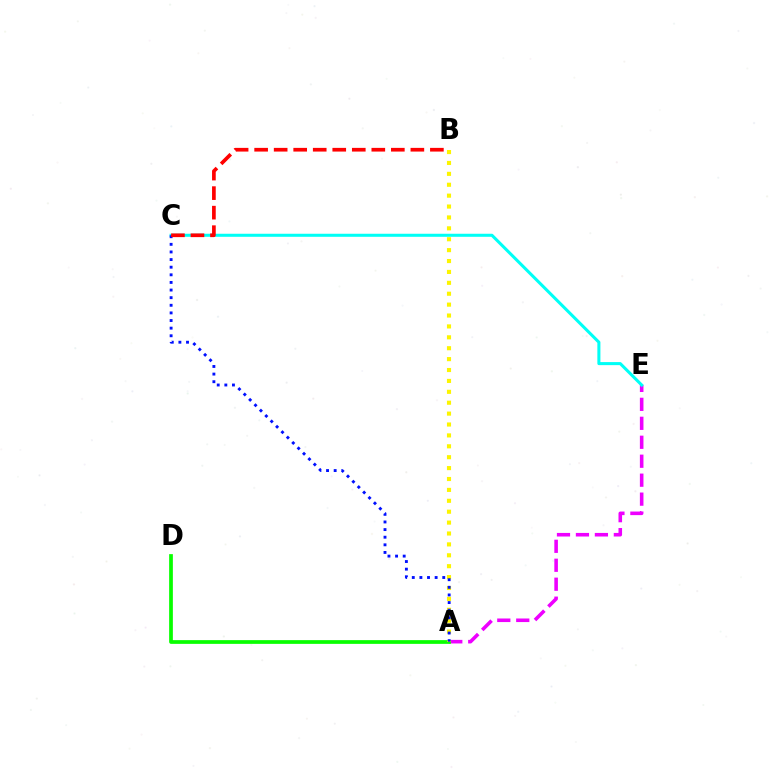{('A', 'E'): [{'color': '#ee00ff', 'line_style': 'dashed', 'thickness': 2.58}], ('A', 'D'): [{'color': '#08ff00', 'line_style': 'solid', 'thickness': 2.68}], ('A', 'B'): [{'color': '#fcf500', 'line_style': 'dotted', 'thickness': 2.96}], ('C', 'E'): [{'color': '#00fff6', 'line_style': 'solid', 'thickness': 2.19}], ('A', 'C'): [{'color': '#0010ff', 'line_style': 'dotted', 'thickness': 2.07}], ('B', 'C'): [{'color': '#ff0000', 'line_style': 'dashed', 'thickness': 2.65}]}